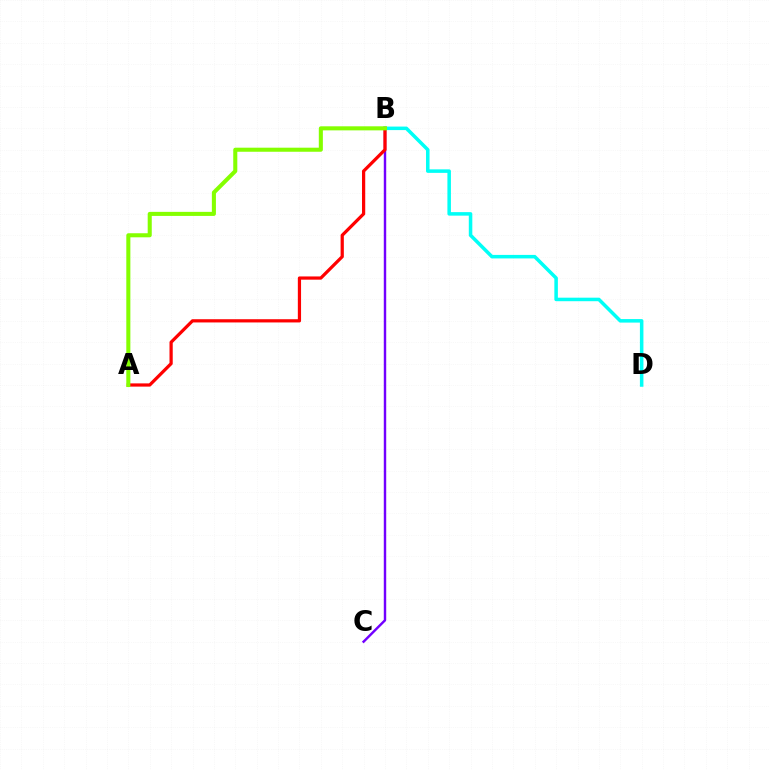{('B', 'D'): [{'color': '#00fff6', 'line_style': 'solid', 'thickness': 2.54}], ('B', 'C'): [{'color': '#7200ff', 'line_style': 'solid', 'thickness': 1.75}], ('A', 'B'): [{'color': '#ff0000', 'line_style': 'solid', 'thickness': 2.32}, {'color': '#84ff00', 'line_style': 'solid', 'thickness': 2.92}]}